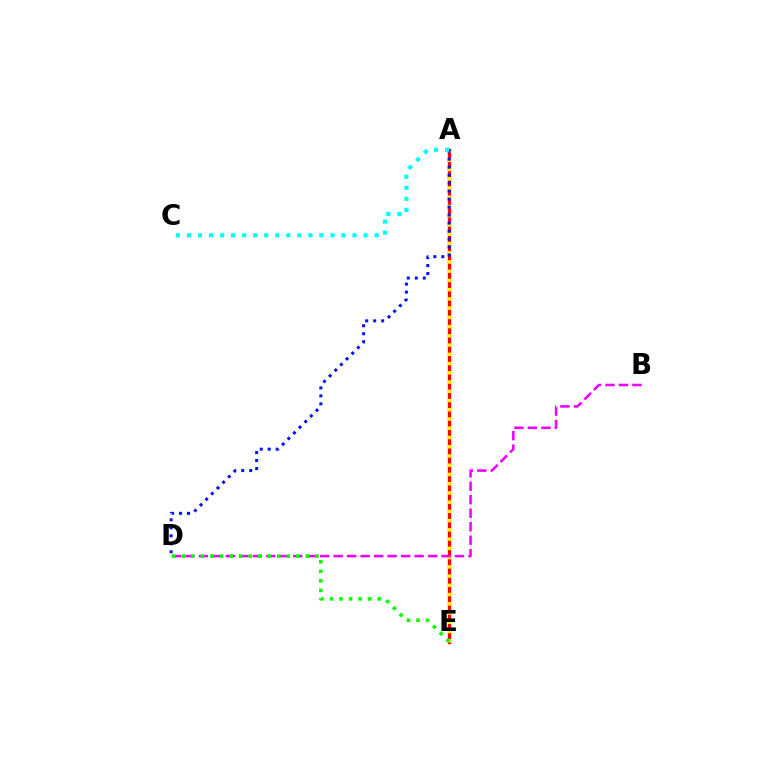{('A', 'E'): [{'color': '#ff0000', 'line_style': 'solid', 'thickness': 2.39}, {'color': '#fcf500', 'line_style': 'dotted', 'thickness': 2.51}], ('A', 'D'): [{'color': '#0010ff', 'line_style': 'dotted', 'thickness': 2.17}], ('A', 'C'): [{'color': '#00fff6', 'line_style': 'dotted', 'thickness': 3.0}], ('B', 'D'): [{'color': '#ee00ff', 'line_style': 'dashed', 'thickness': 1.83}], ('D', 'E'): [{'color': '#08ff00', 'line_style': 'dotted', 'thickness': 2.59}]}